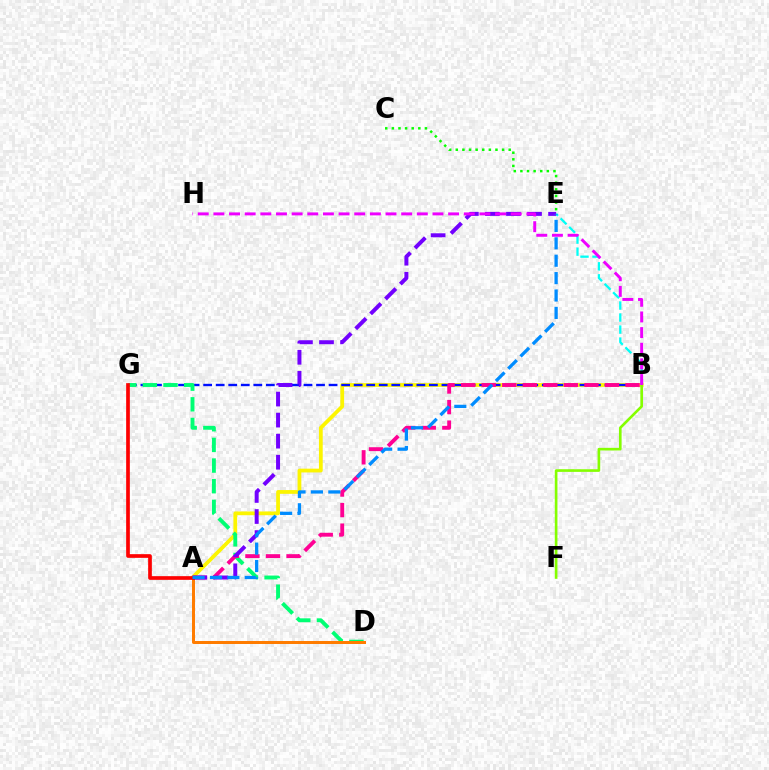{('C', 'E'): [{'color': '#08ff00', 'line_style': 'dotted', 'thickness': 1.8}], ('A', 'B'): [{'color': '#fcf500', 'line_style': 'solid', 'thickness': 2.71}, {'color': '#ff0094', 'line_style': 'dashed', 'thickness': 2.79}], ('B', 'G'): [{'color': '#0010ff', 'line_style': 'dashed', 'thickness': 1.7}], ('D', 'G'): [{'color': '#00ff74', 'line_style': 'dashed', 'thickness': 2.81}], ('A', 'D'): [{'color': '#ff7c00', 'line_style': 'solid', 'thickness': 2.16}], ('B', 'F'): [{'color': '#84ff00', 'line_style': 'solid', 'thickness': 1.9}], ('B', 'E'): [{'color': '#00fff6', 'line_style': 'dashed', 'thickness': 1.63}], ('A', 'E'): [{'color': '#7200ff', 'line_style': 'dashed', 'thickness': 2.86}, {'color': '#008cff', 'line_style': 'dashed', 'thickness': 2.36}], ('A', 'G'): [{'color': '#ff0000', 'line_style': 'solid', 'thickness': 2.66}], ('B', 'H'): [{'color': '#ee00ff', 'line_style': 'dashed', 'thickness': 2.13}]}